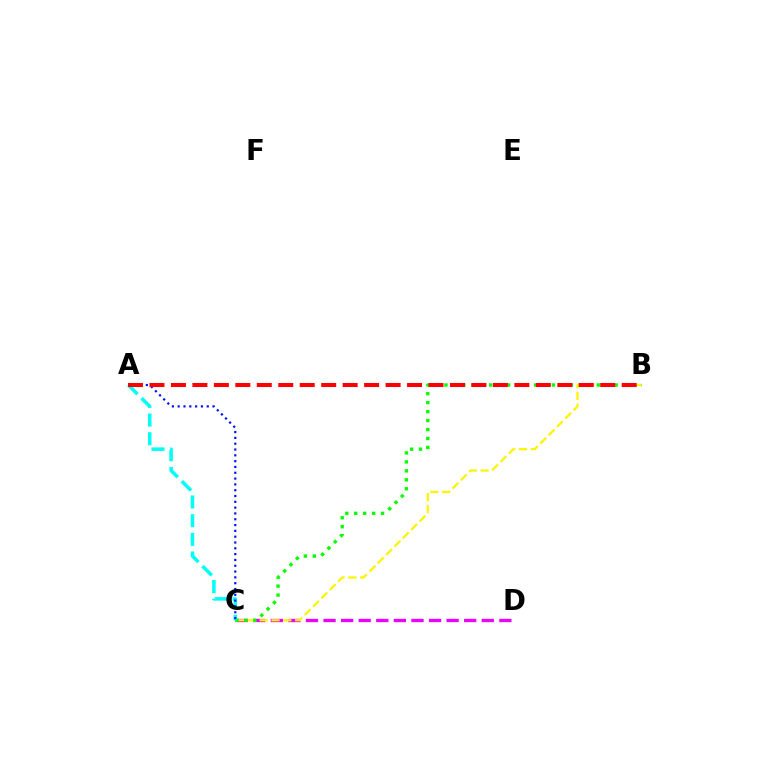{('C', 'D'): [{'color': '#ee00ff', 'line_style': 'dashed', 'thickness': 2.39}], ('B', 'C'): [{'color': '#fcf500', 'line_style': 'dashed', 'thickness': 1.61}, {'color': '#08ff00', 'line_style': 'dotted', 'thickness': 2.43}], ('A', 'C'): [{'color': '#00fff6', 'line_style': 'dashed', 'thickness': 2.54}, {'color': '#0010ff', 'line_style': 'dotted', 'thickness': 1.58}], ('A', 'B'): [{'color': '#ff0000', 'line_style': 'dashed', 'thickness': 2.92}]}